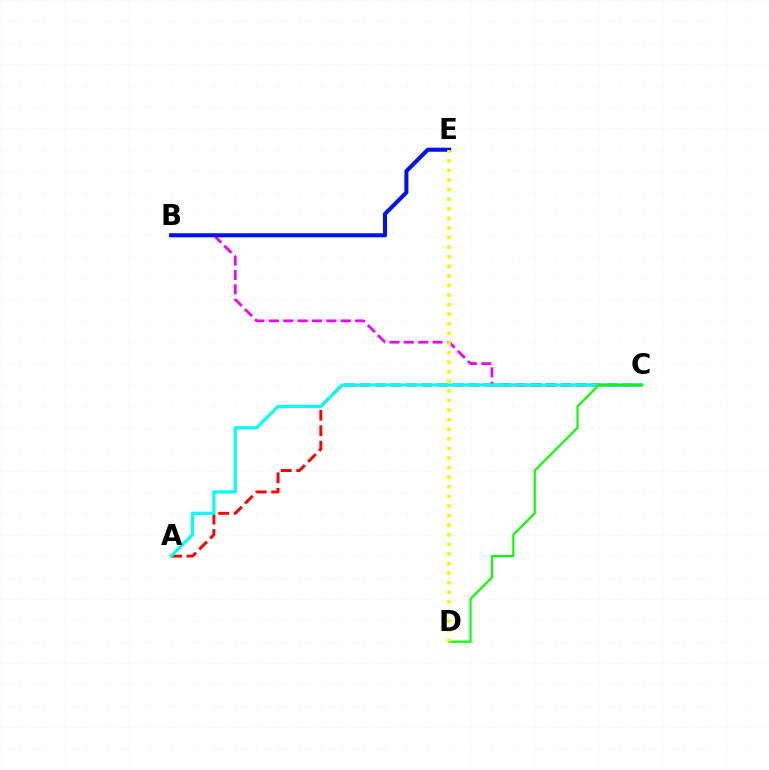{('B', 'C'): [{'color': '#ee00ff', 'line_style': 'dashed', 'thickness': 1.95}], ('A', 'C'): [{'color': '#ff0000', 'line_style': 'dashed', 'thickness': 2.1}, {'color': '#00fff6', 'line_style': 'solid', 'thickness': 2.29}], ('B', 'E'): [{'color': '#0010ff', 'line_style': 'solid', 'thickness': 2.92}], ('C', 'D'): [{'color': '#08ff00', 'line_style': 'solid', 'thickness': 1.55}], ('D', 'E'): [{'color': '#fcf500', 'line_style': 'dotted', 'thickness': 2.6}]}